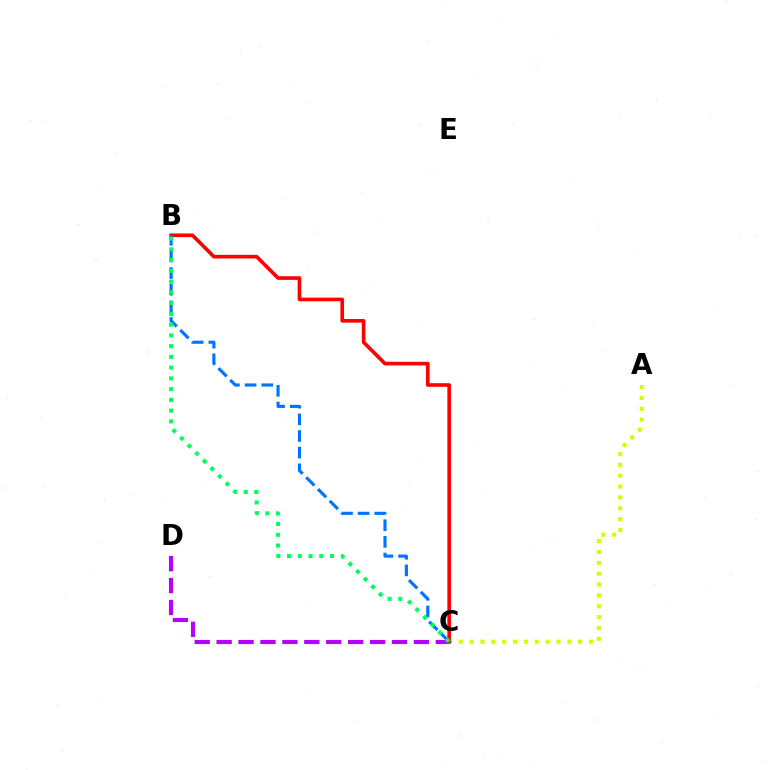{('C', 'D'): [{'color': '#b900ff', 'line_style': 'dashed', 'thickness': 2.98}], ('A', 'C'): [{'color': '#d1ff00', 'line_style': 'dotted', 'thickness': 2.95}], ('B', 'C'): [{'color': '#ff0000', 'line_style': 'solid', 'thickness': 2.62}, {'color': '#0074ff', 'line_style': 'dashed', 'thickness': 2.26}, {'color': '#00ff5c', 'line_style': 'dotted', 'thickness': 2.92}]}